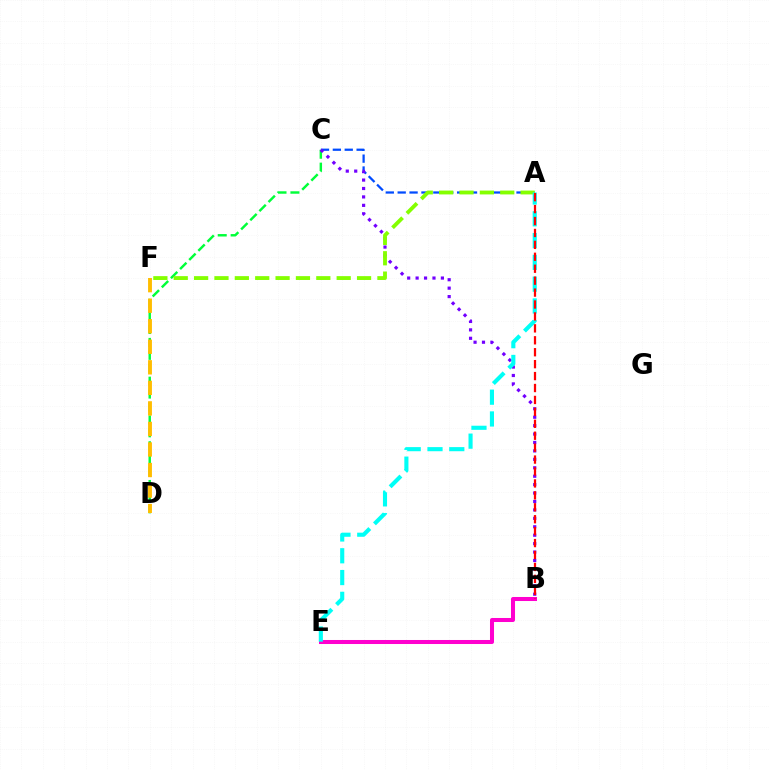{('C', 'D'): [{'color': '#00ff39', 'line_style': 'dashed', 'thickness': 1.75}], ('B', 'E'): [{'color': '#ff00cf', 'line_style': 'solid', 'thickness': 2.9}], ('D', 'F'): [{'color': '#ffbd00', 'line_style': 'dashed', 'thickness': 2.79}], ('A', 'C'): [{'color': '#004bff', 'line_style': 'dashed', 'thickness': 1.61}], ('B', 'C'): [{'color': '#7200ff', 'line_style': 'dotted', 'thickness': 2.29}], ('A', 'F'): [{'color': '#84ff00', 'line_style': 'dashed', 'thickness': 2.77}], ('A', 'E'): [{'color': '#00fff6', 'line_style': 'dashed', 'thickness': 2.96}], ('A', 'B'): [{'color': '#ff0000', 'line_style': 'dashed', 'thickness': 1.62}]}